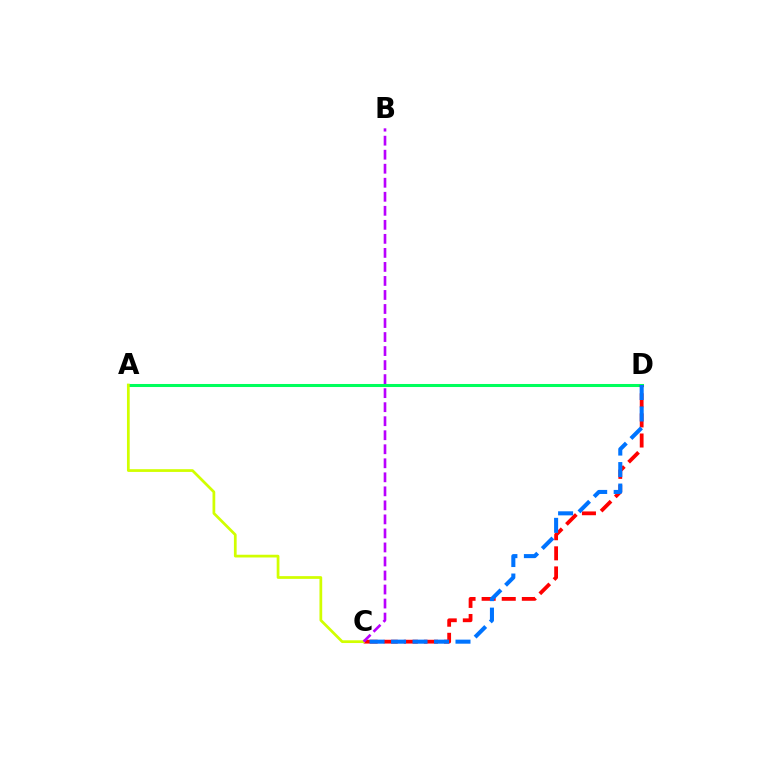{('A', 'D'): [{'color': '#00ff5c', 'line_style': 'solid', 'thickness': 2.19}], ('C', 'D'): [{'color': '#ff0000', 'line_style': 'dashed', 'thickness': 2.73}, {'color': '#0074ff', 'line_style': 'dashed', 'thickness': 2.92}], ('A', 'C'): [{'color': '#d1ff00', 'line_style': 'solid', 'thickness': 1.97}], ('B', 'C'): [{'color': '#b900ff', 'line_style': 'dashed', 'thickness': 1.91}]}